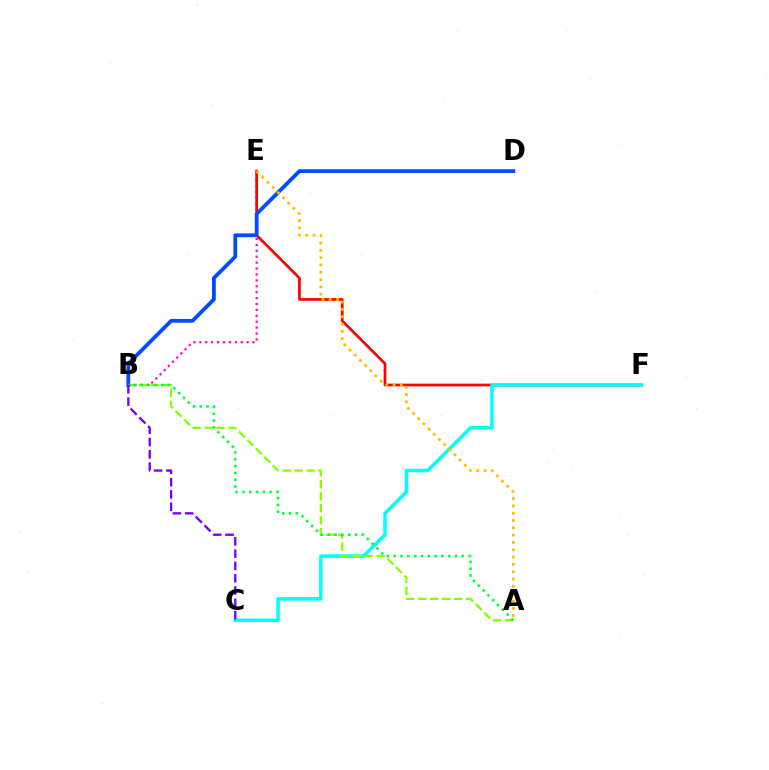{('B', 'E'): [{'color': '#ff00cf', 'line_style': 'dotted', 'thickness': 1.61}], ('E', 'F'): [{'color': '#ff0000', 'line_style': 'solid', 'thickness': 1.95}], ('C', 'F'): [{'color': '#00fff6', 'line_style': 'solid', 'thickness': 2.53}], ('A', 'B'): [{'color': '#84ff00', 'line_style': 'dashed', 'thickness': 1.63}, {'color': '#00ff39', 'line_style': 'dotted', 'thickness': 1.85}], ('B', 'D'): [{'color': '#004bff', 'line_style': 'solid', 'thickness': 2.73}], ('A', 'E'): [{'color': '#ffbd00', 'line_style': 'dotted', 'thickness': 1.99}], ('B', 'C'): [{'color': '#7200ff', 'line_style': 'dashed', 'thickness': 1.67}]}